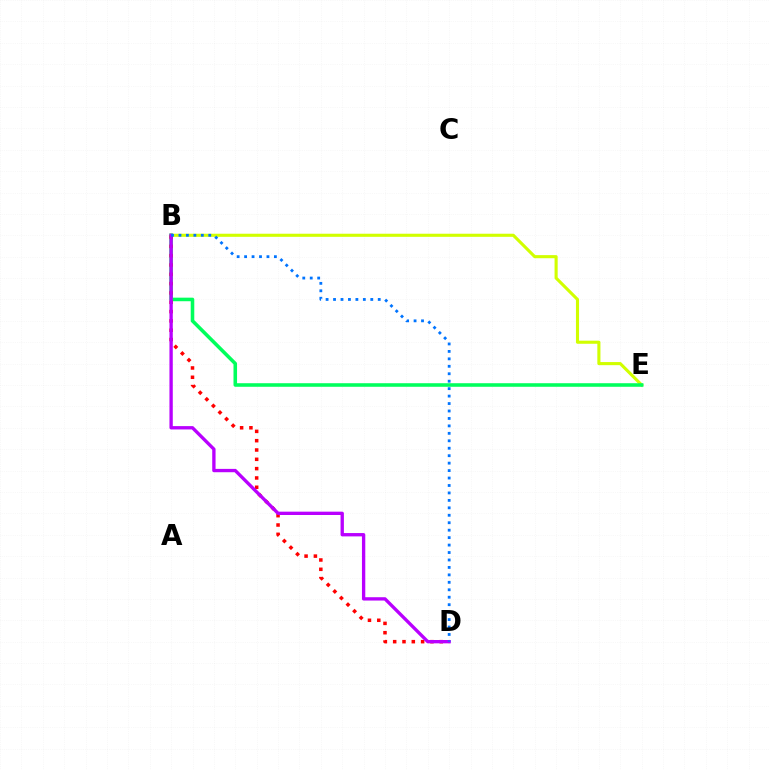{('B', 'E'): [{'color': '#d1ff00', 'line_style': 'solid', 'thickness': 2.23}, {'color': '#00ff5c', 'line_style': 'solid', 'thickness': 2.57}], ('B', 'D'): [{'color': '#ff0000', 'line_style': 'dotted', 'thickness': 2.53}, {'color': '#b900ff', 'line_style': 'solid', 'thickness': 2.4}, {'color': '#0074ff', 'line_style': 'dotted', 'thickness': 2.02}]}